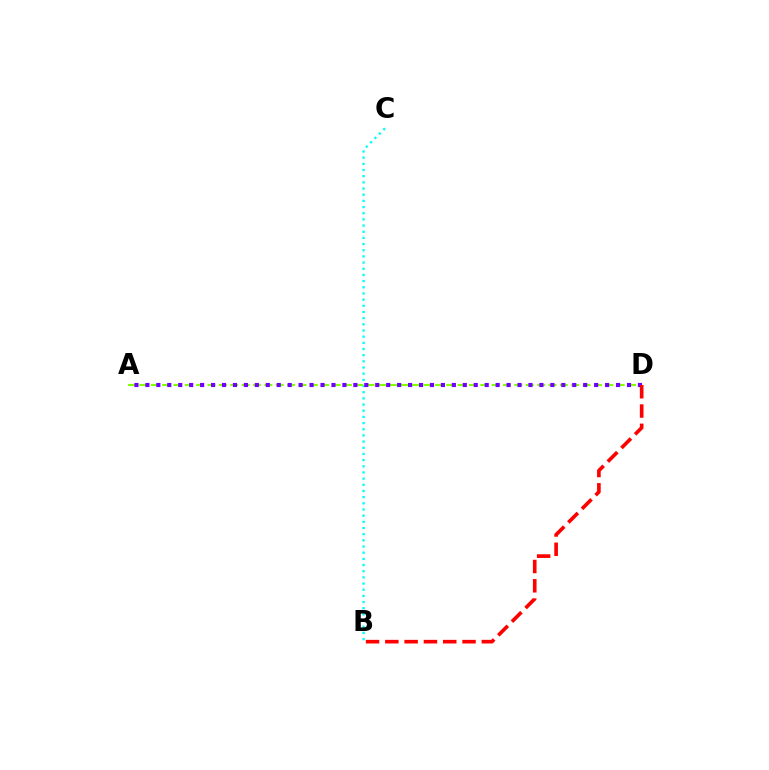{('B', 'C'): [{'color': '#00fff6', 'line_style': 'dotted', 'thickness': 1.68}], ('A', 'D'): [{'color': '#84ff00', 'line_style': 'dashed', 'thickness': 1.54}, {'color': '#7200ff', 'line_style': 'dotted', 'thickness': 2.97}], ('B', 'D'): [{'color': '#ff0000', 'line_style': 'dashed', 'thickness': 2.62}]}